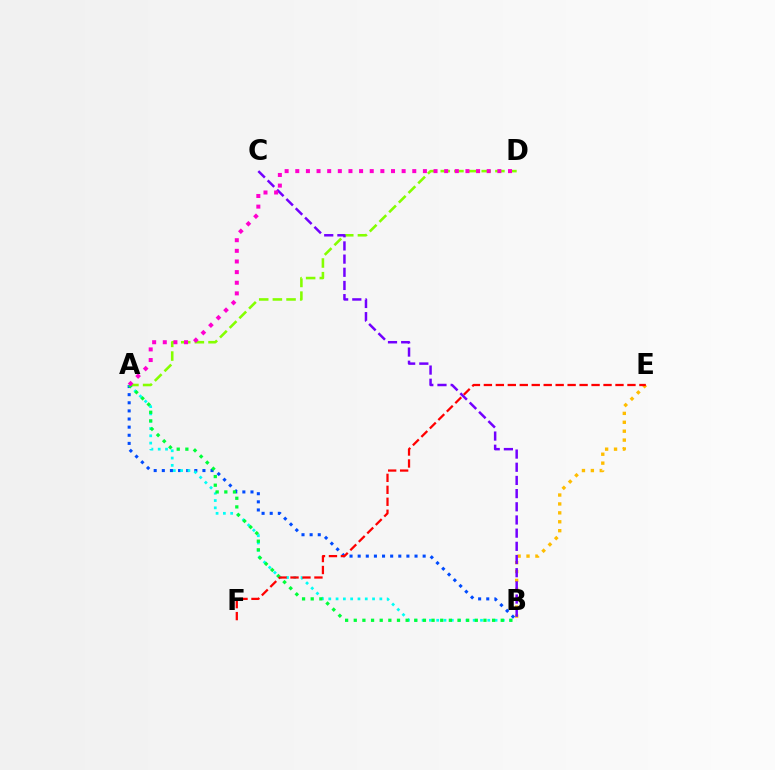{('A', 'B'): [{'color': '#004bff', 'line_style': 'dotted', 'thickness': 2.21}, {'color': '#00fff6', 'line_style': 'dotted', 'thickness': 1.98}, {'color': '#00ff39', 'line_style': 'dotted', 'thickness': 2.35}], ('A', 'D'): [{'color': '#84ff00', 'line_style': 'dashed', 'thickness': 1.86}, {'color': '#ff00cf', 'line_style': 'dotted', 'thickness': 2.89}], ('B', 'E'): [{'color': '#ffbd00', 'line_style': 'dotted', 'thickness': 2.42}], ('B', 'C'): [{'color': '#7200ff', 'line_style': 'dashed', 'thickness': 1.79}], ('E', 'F'): [{'color': '#ff0000', 'line_style': 'dashed', 'thickness': 1.63}]}